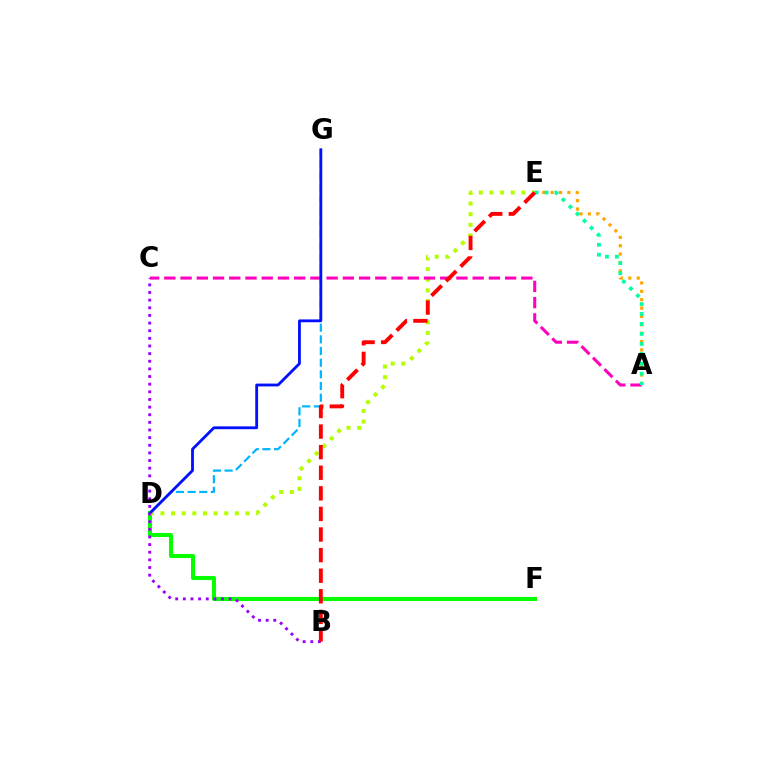{('D', 'G'): [{'color': '#00b5ff', 'line_style': 'dashed', 'thickness': 1.59}, {'color': '#0010ff', 'line_style': 'solid', 'thickness': 2.03}], ('D', 'F'): [{'color': '#08ff00', 'line_style': 'solid', 'thickness': 2.93}], ('A', 'E'): [{'color': '#ffa500', 'line_style': 'dotted', 'thickness': 2.27}, {'color': '#00ff9d', 'line_style': 'dotted', 'thickness': 2.7}], ('D', 'E'): [{'color': '#b3ff00', 'line_style': 'dotted', 'thickness': 2.89}], ('A', 'C'): [{'color': '#ff00bd', 'line_style': 'dashed', 'thickness': 2.2}], ('B', 'C'): [{'color': '#9b00ff', 'line_style': 'dotted', 'thickness': 2.08}], ('B', 'E'): [{'color': '#ff0000', 'line_style': 'dashed', 'thickness': 2.8}]}